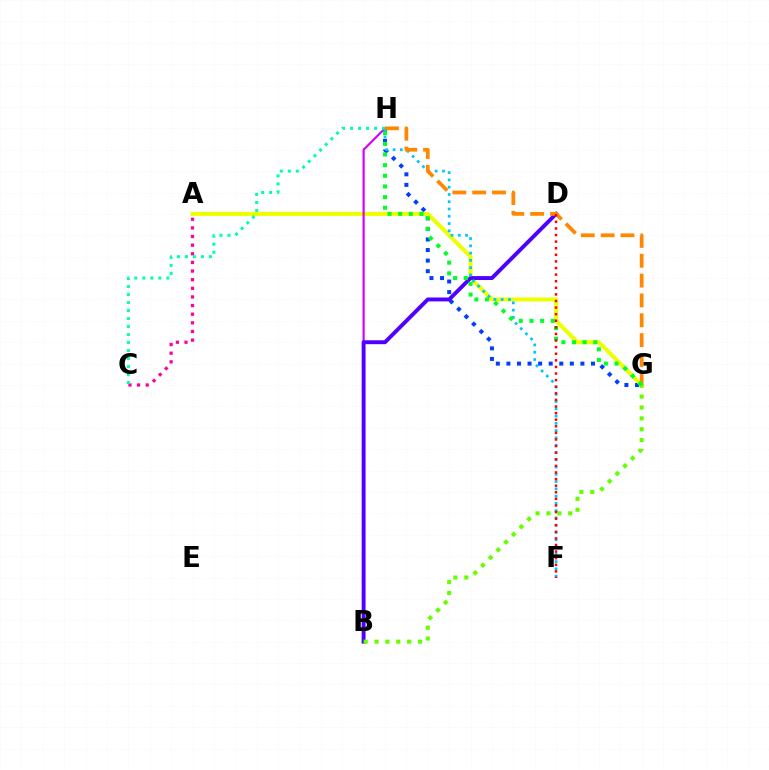{('G', 'H'): [{'color': '#003fff', 'line_style': 'dotted', 'thickness': 2.87}, {'color': '#ff8800', 'line_style': 'dashed', 'thickness': 2.7}, {'color': '#00ff27', 'line_style': 'dotted', 'thickness': 2.9}], ('A', 'G'): [{'color': '#eeff00', 'line_style': 'solid', 'thickness': 2.91}], ('A', 'C'): [{'color': '#ff00a0', 'line_style': 'dotted', 'thickness': 2.34}], ('B', 'H'): [{'color': '#d600ff', 'line_style': 'solid', 'thickness': 1.57}], ('B', 'D'): [{'color': '#4f00ff', 'line_style': 'solid', 'thickness': 2.81}], ('C', 'H'): [{'color': '#00ffaf', 'line_style': 'dotted', 'thickness': 2.17}], ('B', 'G'): [{'color': '#66ff00', 'line_style': 'dotted', 'thickness': 2.95}], ('F', 'H'): [{'color': '#00c7ff', 'line_style': 'dotted', 'thickness': 1.98}], ('D', 'F'): [{'color': '#ff0000', 'line_style': 'dotted', 'thickness': 1.79}]}